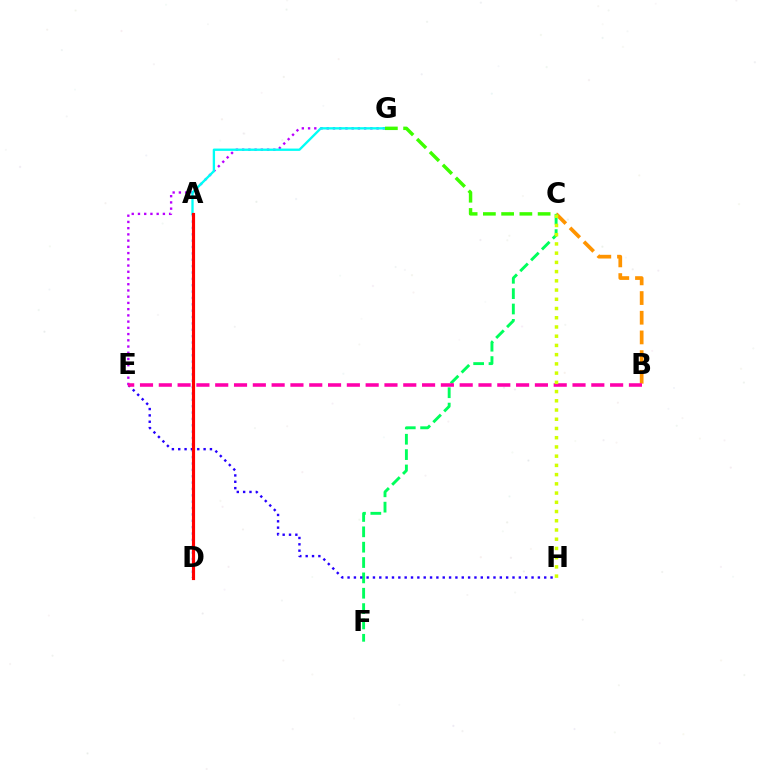{('E', 'G'): [{'color': '#b900ff', 'line_style': 'dotted', 'thickness': 1.69}], ('A', 'D'): [{'color': '#0074ff', 'line_style': 'dotted', 'thickness': 1.73}, {'color': '#ff0000', 'line_style': 'solid', 'thickness': 2.27}], ('A', 'G'): [{'color': '#00fff6', 'line_style': 'solid', 'thickness': 1.68}], ('B', 'C'): [{'color': '#ff9400', 'line_style': 'dashed', 'thickness': 2.67}], ('C', 'F'): [{'color': '#00ff5c', 'line_style': 'dashed', 'thickness': 2.09}], ('E', 'H'): [{'color': '#2500ff', 'line_style': 'dotted', 'thickness': 1.72}], ('B', 'E'): [{'color': '#ff00ac', 'line_style': 'dashed', 'thickness': 2.55}], ('C', 'G'): [{'color': '#3dff00', 'line_style': 'dashed', 'thickness': 2.48}], ('C', 'H'): [{'color': '#d1ff00', 'line_style': 'dotted', 'thickness': 2.51}]}